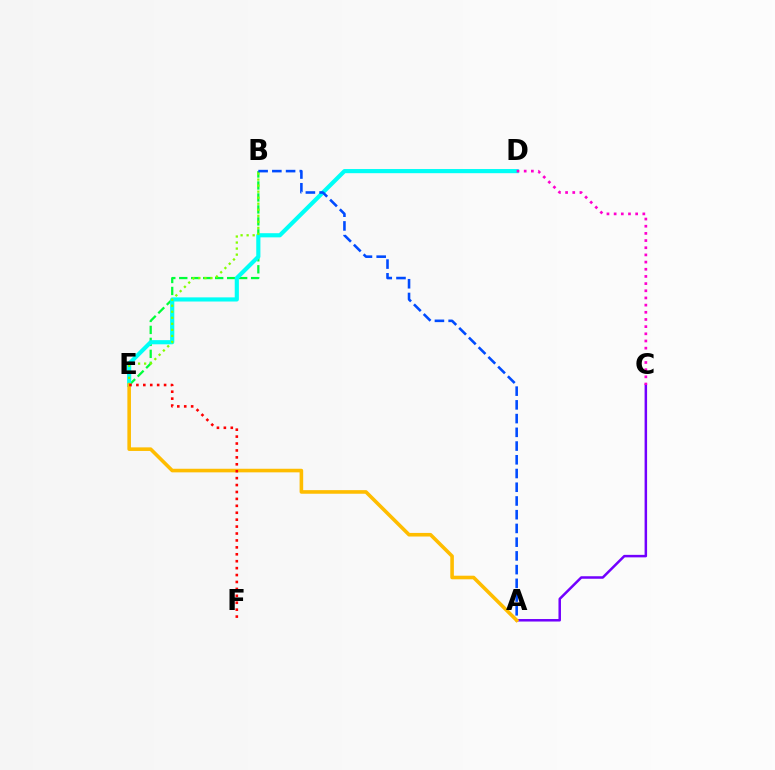{('A', 'C'): [{'color': '#7200ff', 'line_style': 'solid', 'thickness': 1.8}], ('B', 'E'): [{'color': '#00ff39', 'line_style': 'dashed', 'thickness': 1.63}, {'color': '#84ff00', 'line_style': 'dotted', 'thickness': 1.64}], ('D', 'E'): [{'color': '#00fff6', 'line_style': 'solid', 'thickness': 2.99}], ('C', 'D'): [{'color': '#ff00cf', 'line_style': 'dotted', 'thickness': 1.95}], ('A', 'B'): [{'color': '#004bff', 'line_style': 'dashed', 'thickness': 1.87}], ('A', 'E'): [{'color': '#ffbd00', 'line_style': 'solid', 'thickness': 2.59}], ('E', 'F'): [{'color': '#ff0000', 'line_style': 'dotted', 'thickness': 1.88}]}